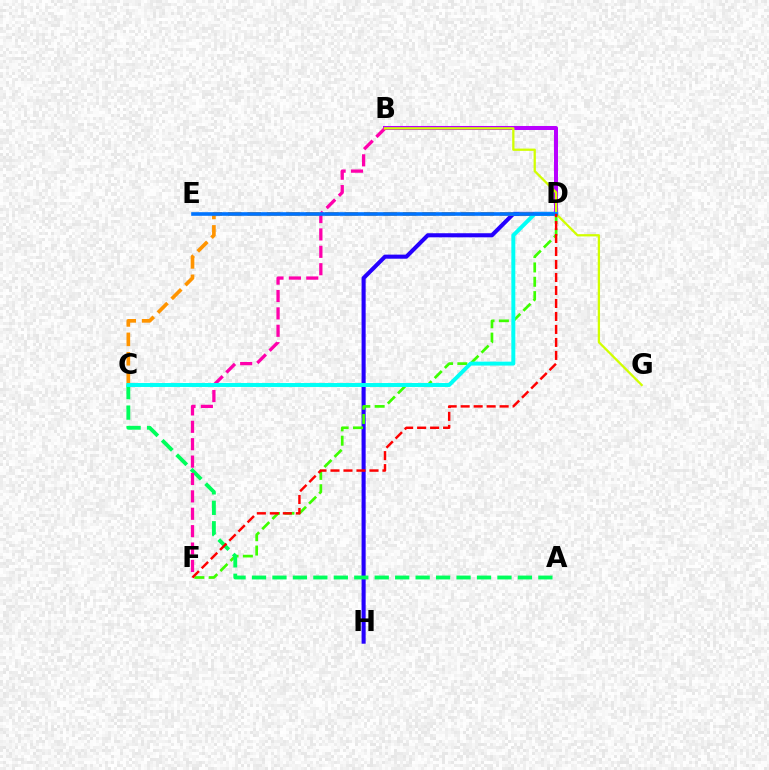{('B', 'D'): [{'color': '#b900ff', 'line_style': 'solid', 'thickness': 2.89}], ('D', 'H'): [{'color': '#2500ff', 'line_style': 'solid', 'thickness': 2.94}], ('D', 'F'): [{'color': '#3dff00', 'line_style': 'dashed', 'thickness': 1.95}, {'color': '#ff0000', 'line_style': 'dashed', 'thickness': 1.76}], ('A', 'C'): [{'color': '#00ff5c', 'line_style': 'dashed', 'thickness': 2.78}], ('B', 'F'): [{'color': '#ff00ac', 'line_style': 'dashed', 'thickness': 2.36}], ('C', 'D'): [{'color': '#ff9400', 'line_style': 'dashed', 'thickness': 2.64}, {'color': '#00fff6', 'line_style': 'solid', 'thickness': 2.84}], ('B', 'G'): [{'color': '#d1ff00', 'line_style': 'solid', 'thickness': 1.64}], ('D', 'E'): [{'color': '#0074ff', 'line_style': 'solid', 'thickness': 2.61}]}